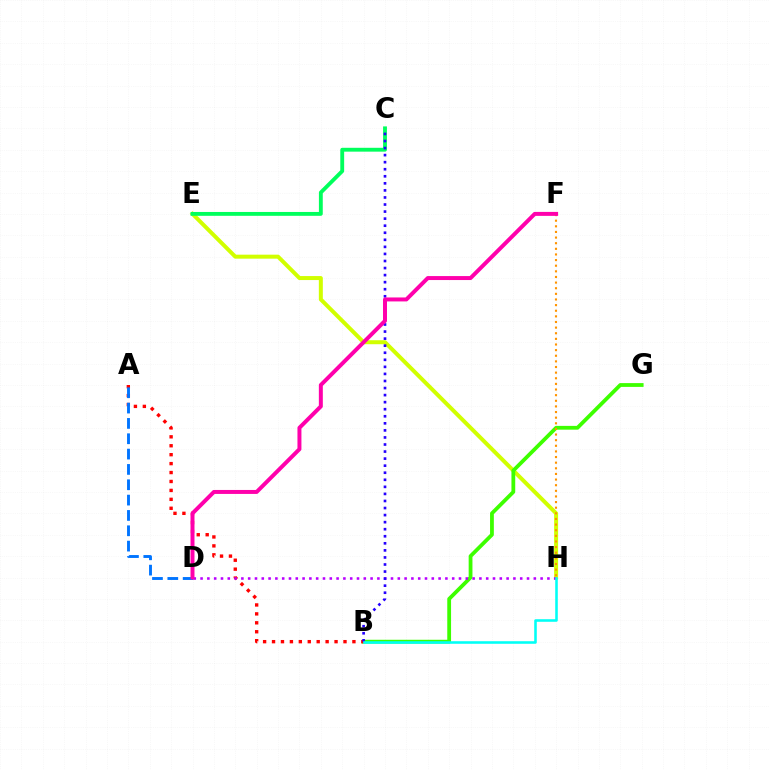{('E', 'H'): [{'color': '#d1ff00', 'line_style': 'solid', 'thickness': 2.87}], ('C', 'E'): [{'color': '#00ff5c', 'line_style': 'solid', 'thickness': 2.77}], ('B', 'G'): [{'color': '#3dff00', 'line_style': 'solid', 'thickness': 2.73}], ('A', 'B'): [{'color': '#ff0000', 'line_style': 'dotted', 'thickness': 2.43}], ('A', 'D'): [{'color': '#0074ff', 'line_style': 'dashed', 'thickness': 2.08}], ('F', 'H'): [{'color': '#ff9400', 'line_style': 'dotted', 'thickness': 1.53}], ('D', 'H'): [{'color': '#b900ff', 'line_style': 'dotted', 'thickness': 1.85}], ('B', 'C'): [{'color': '#2500ff', 'line_style': 'dotted', 'thickness': 1.92}], ('B', 'H'): [{'color': '#00fff6', 'line_style': 'solid', 'thickness': 1.85}], ('D', 'F'): [{'color': '#ff00ac', 'line_style': 'solid', 'thickness': 2.86}]}